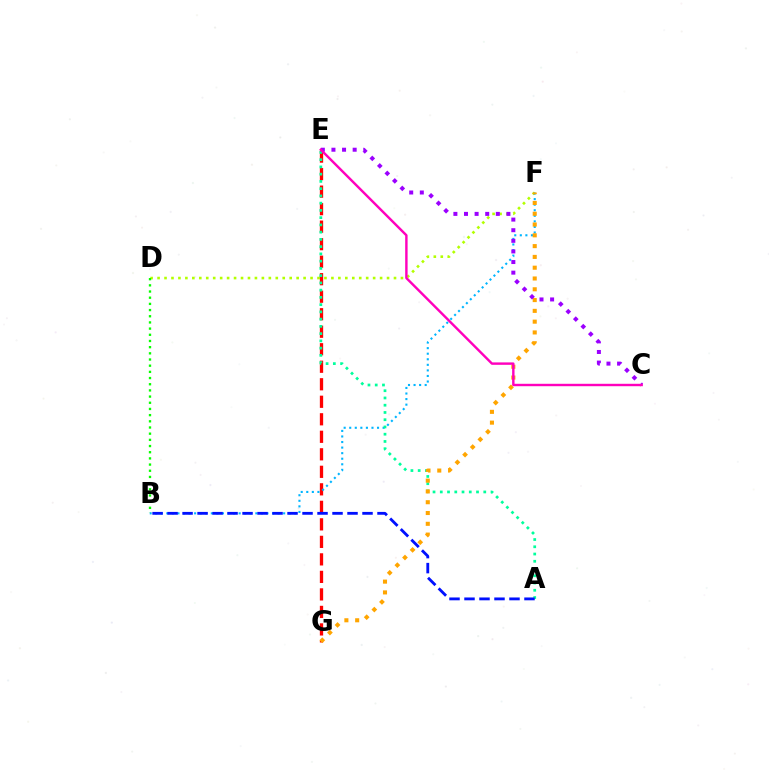{('D', 'F'): [{'color': '#b3ff00', 'line_style': 'dotted', 'thickness': 1.89}], ('E', 'G'): [{'color': '#ff0000', 'line_style': 'dashed', 'thickness': 2.38}], ('B', 'F'): [{'color': '#00b5ff', 'line_style': 'dotted', 'thickness': 1.51}], ('A', 'E'): [{'color': '#00ff9d', 'line_style': 'dotted', 'thickness': 1.97}], ('F', 'G'): [{'color': '#ffa500', 'line_style': 'dotted', 'thickness': 2.93}], ('C', 'E'): [{'color': '#9b00ff', 'line_style': 'dotted', 'thickness': 2.88}, {'color': '#ff00bd', 'line_style': 'solid', 'thickness': 1.74}], ('A', 'B'): [{'color': '#0010ff', 'line_style': 'dashed', 'thickness': 2.04}], ('B', 'D'): [{'color': '#08ff00', 'line_style': 'dotted', 'thickness': 1.68}]}